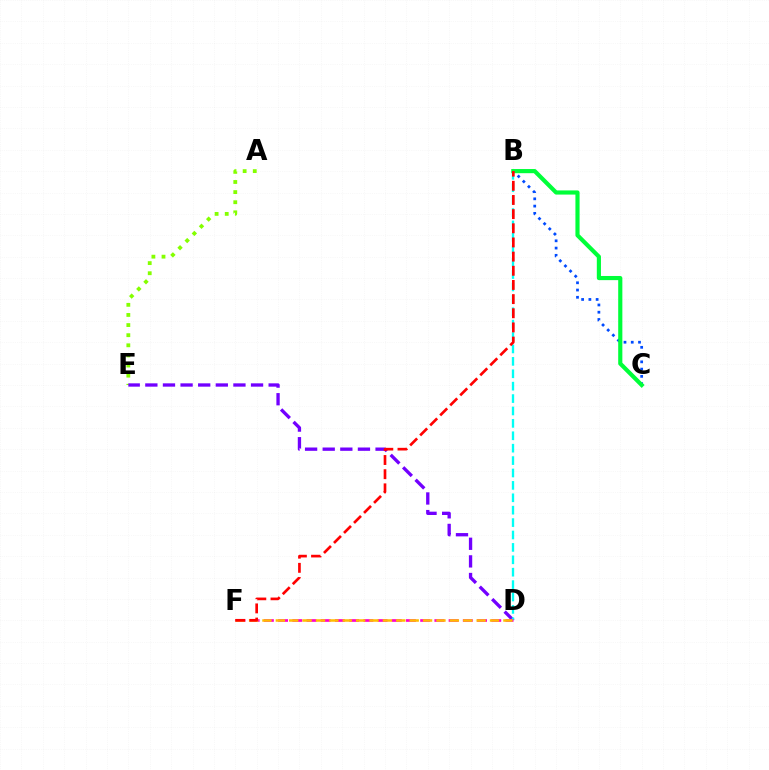{('B', 'C'): [{'color': '#004bff', 'line_style': 'dotted', 'thickness': 1.97}, {'color': '#00ff39', 'line_style': 'solid', 'thickness': 2.99}], ('A', 'E'): [{'color': '#84ff00', 'line_style': 'dotted', 'thickness': 2.75}], ('D', 'E'): [{'color': '#7200ff', 'line_style': 'dashed', 'thickness': 2.39}], ('B', 'D'): [{'color': '#00fff6', 'line_style': 'dashed', 'thickness': 1.68}], ('D', 'F'): [{'color': '#ff00cf', 'line_style': 'dashed', 'thickness': 1.93}, {'color': '#ffbd00', 'line_style': 'dashed', 'thickness': 1.82}], ('B', 'F'): [{'color': '#ff0000', 'line_style': 'dashed', 'thickness': 1.92}]}